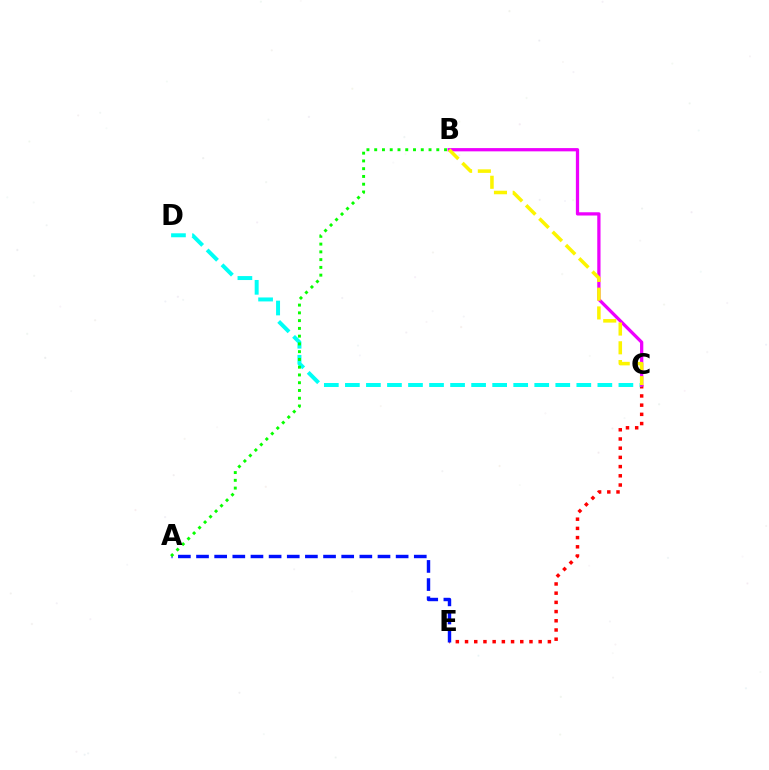{('C', 'E'): [{'color': '#ff0000', 'line_style': 'dotted', 'thickness': 2.5}], ('A', 'E'): [{'color': '#0010ff', 'line_style': 'dashed', 'thickness': 2.47}], ('C', 'D'): [{'color': '#00fff6', 'line_style': 'dashed', 'thickness': 2.86}], ('B', 'C'): [{'color': '#ee00ff', 'line_style': 'solid', 'thickness': 2.35}, {'color': '#fcf500', 'line_style': 'dashed', 'thickness': 2.55}], ('A', 'B'): [{'color': '#08ff00', 'line_style': 'dotted', 'thickness': 2.11}]}